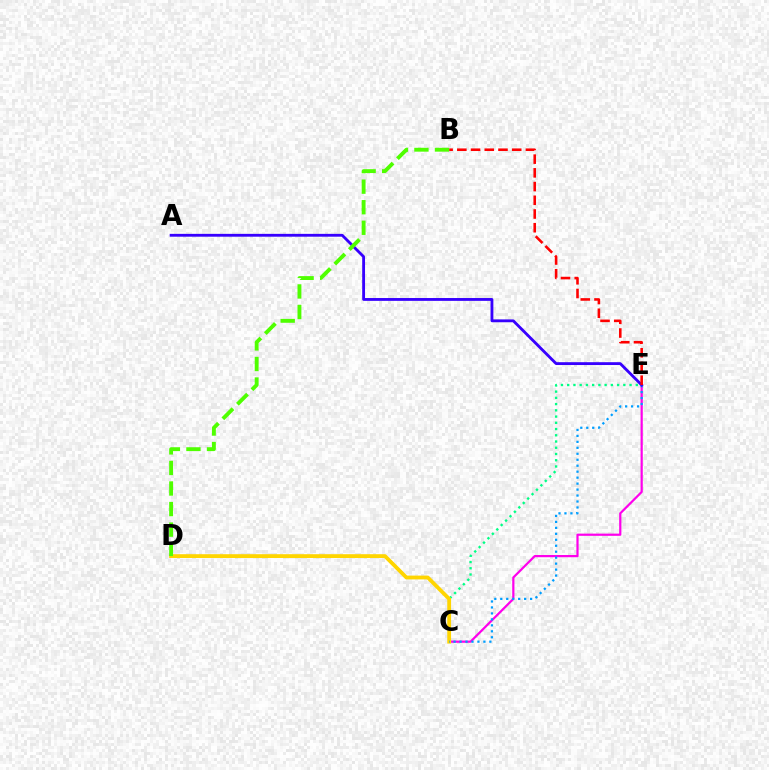{('C', 'E'): [{'color': '#00ff86', 'line_style': 'dotted', 'thickness': 1.69}, {'color': '#ff00ed', 'line_style': 'solid', 'thickness': 1.59}, {'color': '#009eff', 'line_style': 'dotted', 'thickness': 1.62}], ('C', 'D'): [{'color': '#ffd500', 'line_style': 'solid', 'thickness': 2.75}], ('A', 'E'): [{'color': '#3700ff', 'line_style': 'solid', 'thickness': 2.04}], ('B', 'E'): [{'color': '#ff0000', 'line_style': 'dashed', 'thickness': 1.86}], ('B', 'D'): [{'color': '#4fff00', 'line_style': 'dashed', 'thickness': 2.79}]}